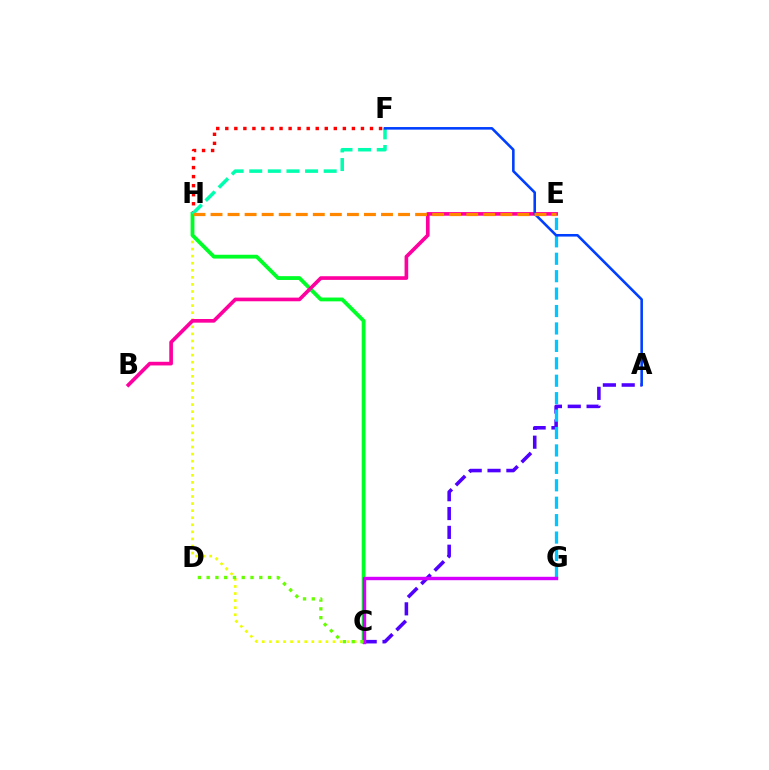{('C', 'H'): [{'color': '#eeff00', 'line_style': 'dotted', 'thickness': 1.92}, {'color': '#00ff27', 'line_style': 'solid', 'thickness': 2.75}], ('F', 'H'): [{'color': '#ff0000', 'line_style': 'dotted', 'thickness': 2.46}, {'color': '#00ffaf', 'line_style': 'dashed', 'thickness': 2.53}], ('A', 'C'): [{'color': '#4f00ff', 'line_style': 'dashed', 'thickness': 2.56}], ('B', 'E'): [{'color': '#ff00a0', 'line_style': 'solid', 'thickness': 2.64}], ('E', 'G'): [{'color': '#00c7ff', 'line_style': 'dashed', 'thickness': 2.37}], ('C', 'G'): [{'color': '#d600ff', 'line_style': 'solid', 'thickness': 2.45}], ('C', 'D'): [{'color': '#66ff00', 'line_style': 'dotted', 'thickness': 2.38}], ('A', 'F'): [{'color': '#003fff', 'line_style': 'solid', 'thickness': 1.86}], ('E', 'H'): [{'color': '#ff8800', 'line_style': 'dashed', 'thickness': 2.32}]}